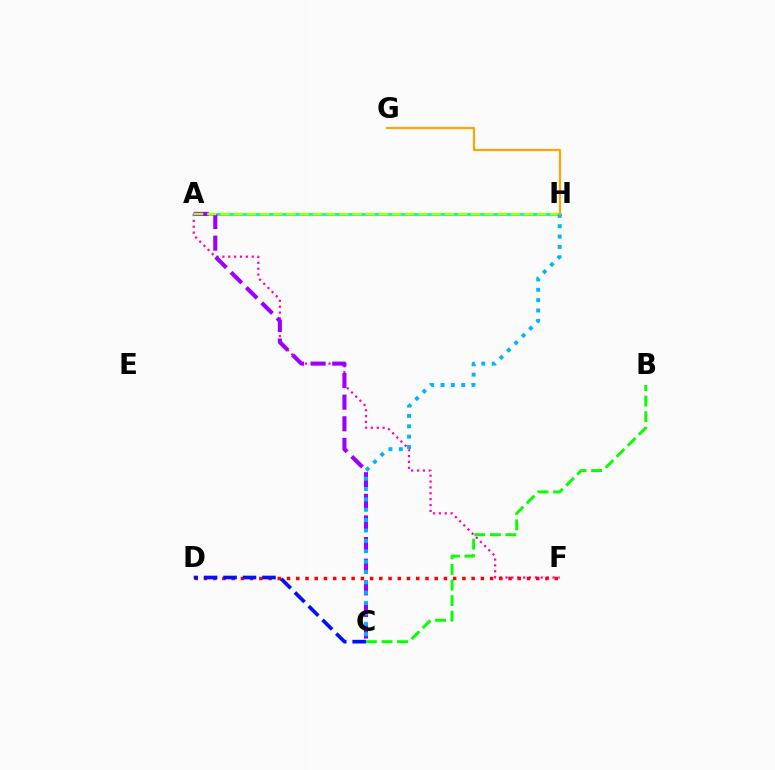{('A', 'F'): [{'color': '#ff00bd', 'line_style': 'dotted', 'thickness': 1.6}], ('B', 'C'): [{'color': '#08ff00', 'line_style': 'dashed', 'thickness': 2.12}], ('A', 'H'): [{'color': '#00ff9d', 'line_style': 'solid', 'thickness': 2.02}, {'color': '#b3ff00', 'line_style': 'dashed', 'thickness': 1.79}], ('A', 'C'): [{'color': '#9b00ff', 'line_style': 'dashed', 'thickness': 2.94}], ('D', 'F'): [{'color': '#ff0000', 'line_style': 'dotted', 'thickness': 2.51}], ('C', 'D'): [{'color': '#0010ff', 'line_style': 'dashed', 'thickness': 2.64}], ('C', 'H'): [{'color': '#00b5ff', 'line_style': 'dotted', 'thickness': 2.82}], ('G', 'H'): [{'color': '#ffa500', 'line_style': 'solid', 'thickness': 1.6}]}